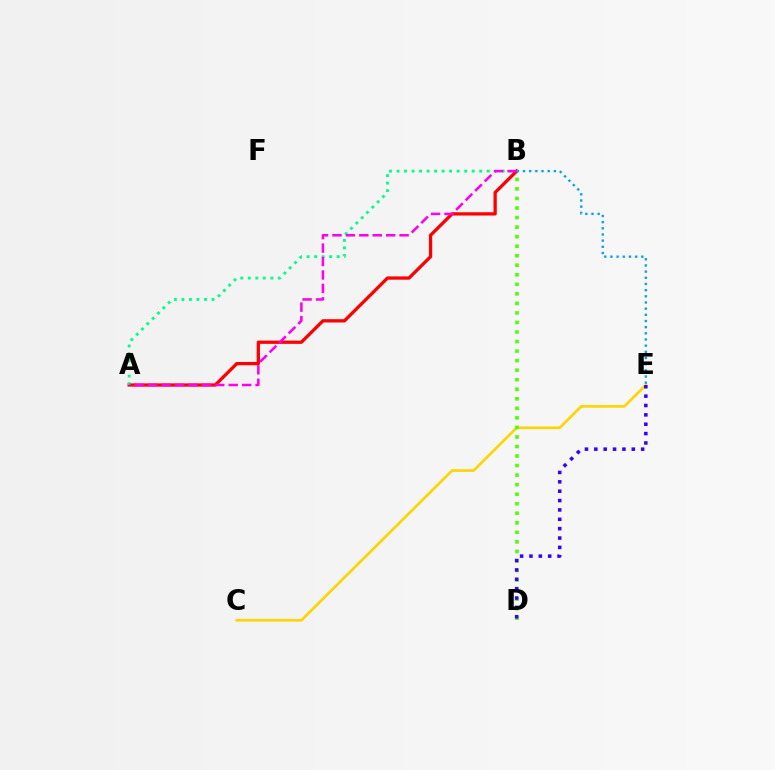{('C', 'E'): [{'color': '#ffd500', 'line_style': 'solid', 'thickness': 1.92}], ('A', 'B'): [{'color': '#ff0000', 'line_style': 'solid', 'thickness': 2.36}, {'color': '#00ff86', 'line_style': 'dotted', 'thickness': 2.04}, {'color': '#ff00ed', 'line_style': 'dashed', 'thickness': 1.82}], ('B', 'D'): [{'color': '#4fff00', 'line_style': 'dotted', 'thickness': 2.59}], ('B', 'E'): [{'color': '#009eff', 'line_style': 'dotted', 'thickness': 1.68}], ('D', 'E'): [{'color': '#3700ff', 'line_style': 'dotted', 'thickness': 2.54}]}